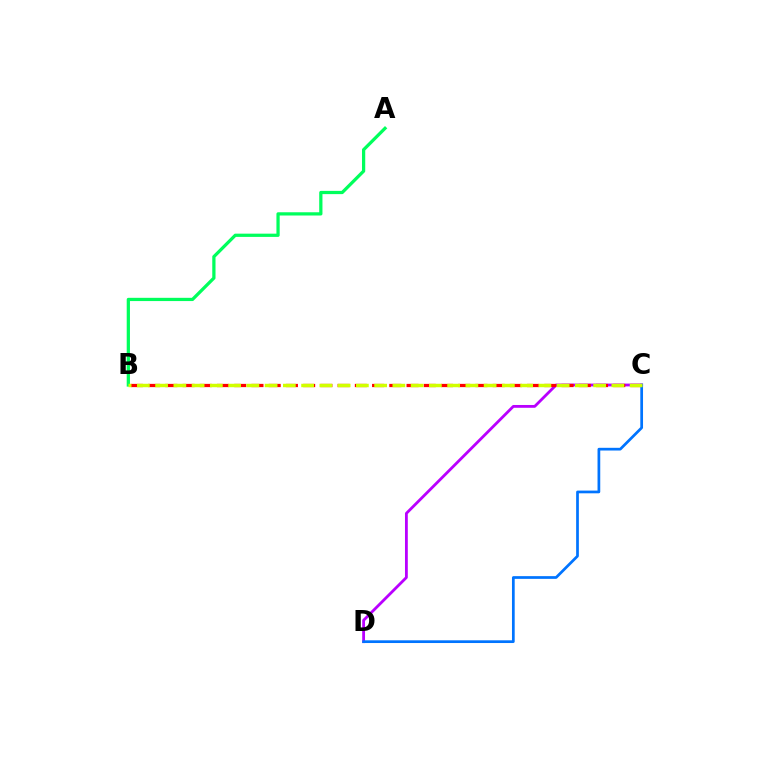{('C', 'D'): [{'color': '#b900ff', 'line_style': 'solid', 'thickness': 2.02}, {'color': '#0074ff', 'line_style': 'solid', 'thickness': 1.96}], ('B', 'C'): [{'color': '#ff0000', 'line_style': 'dashed', 'thickness': 2.34}, {'color': '#d1ff00', 'line_style': 'dashed', 'thickness': 2.48}], ('A', 'B'): [{'color': '#00ff5c', 'line_style': 'solid', 'thickness': 2.34}]}